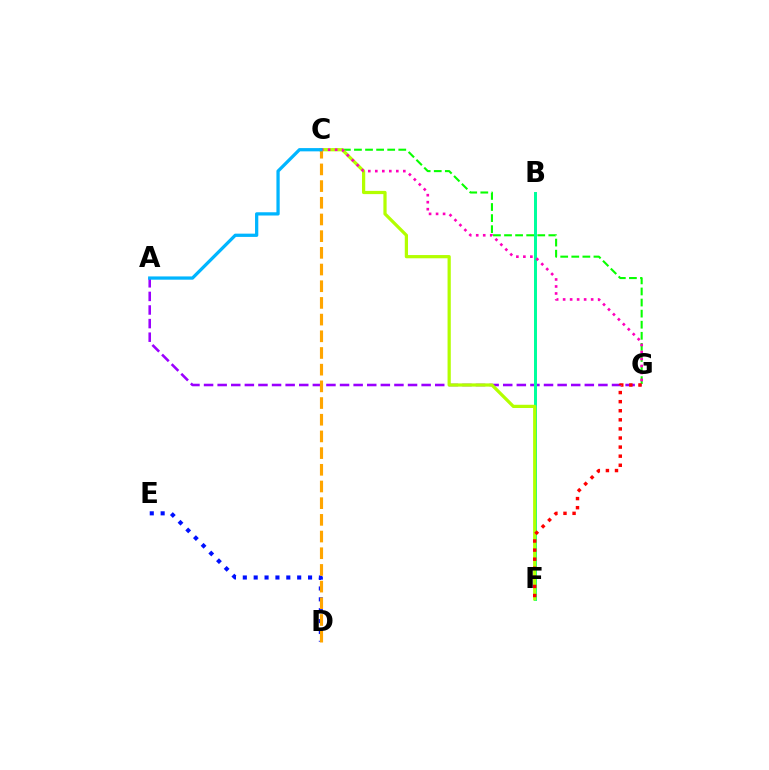{('A', 'G'): [{'color': '#9b00ff', 'line_style': 'dashed', 'thickness': 1.85}], ('B', 'F'): [{'color': '#00ff9d', 'line_style': 'solid', 'thickness': 2.15}], ('C', 'G'): [{'color': '#08ff00', 'line_style': 'dashed', 'thickness': 1.51}, {'color': '#ff00bd', 'line_style': 'dotted', 'thickness': 1.9}], ('D', 'E'): [{'color': '#0010ff', 'line_style': 'dotted', 'thickness': 2.95}], ('C', 'F'): [{'color': '#b3ff00', 'line_style': 'solid', 'thickness': 2.32}], ('F', 'G'): [{'color': '#ff0000', 'line_style': 'dotted', 'thickness': 2.47}], ('C', 'D'): [{'color': '#ffa500', 'line_style': 'dashed', 'thickness': 2.27}], ('A', 'C'): [{'color': '#00b5ff', 'line_style': 'solid', 'thickness': 2.35}]}